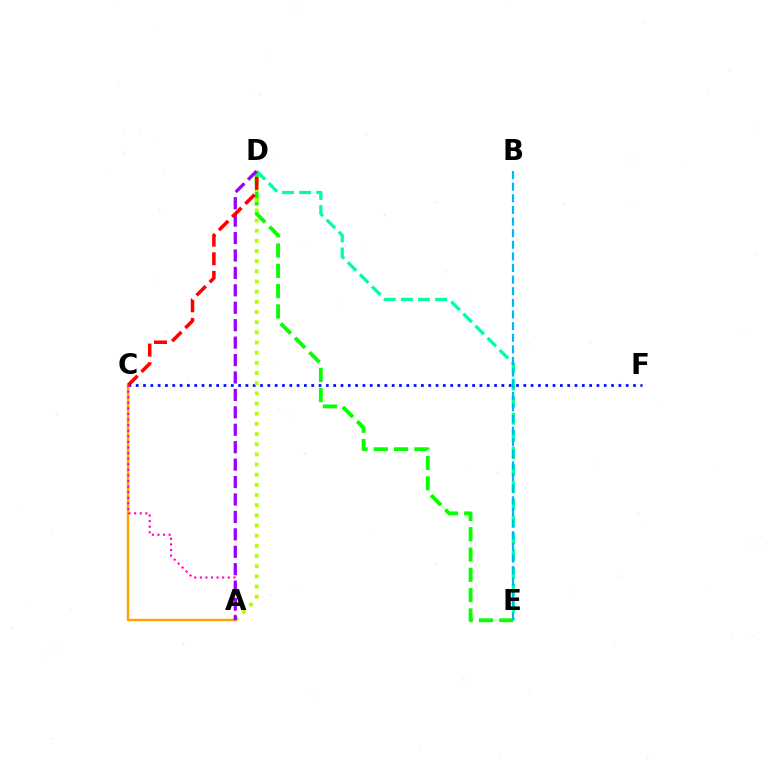{('C', 'F'): [{'color': '#0010ff', 'line_style': 'dotted', 'thickness': 1.99}], ('A', 'C'): [{'color': '#ffa500', 'line_style': 'solid', 'thickness': 1.78}, {'color': '#ff00bd', 'line_style': 'dotted', 'thickness': 1.52}], ('D', 'E'): [{'color': '#08ff00', 'line_style': 'dashed', 'thickness': 2.76}, {'color': '#00ff9d', 'line_style': 'dashed', 'thickness': 2.32}], ('A', 'D'): [{'color': '#b3ff00', 'line_style': 'dotted', 'thickness': 2.76}, {'color': '#9b00ff', 'line_style': 'dashed', 'thickness': 2.37}], ('B', 'E'): [{'color': '#00b5ff', 'line_style': 'dashed', 'thickness': 1.58}], ('C', 'D'): [{'color': '#ff0000', 'line_style': 'dashed', 'thickness': 2.53}]}